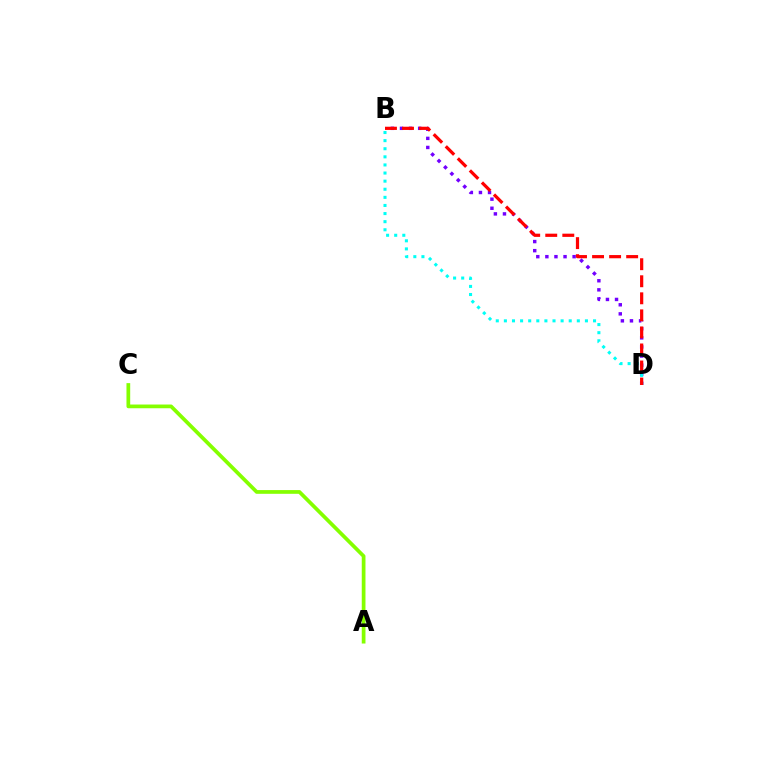{('B', 'D'): [{'color': '#7200ff', 'line_style': 'dotted', 'thickness': 2.47}, {'color': '#00fff6', 'line_style': 'dotted', 'thickness': 2.2}, {'color': '#ff0000', 'line_style': 'dashed', 'thickness': 2.32}], ('A', 'C'): [{'color': '#84ff00', 'line_style': 'solid', 'thickness': 2.68}]}